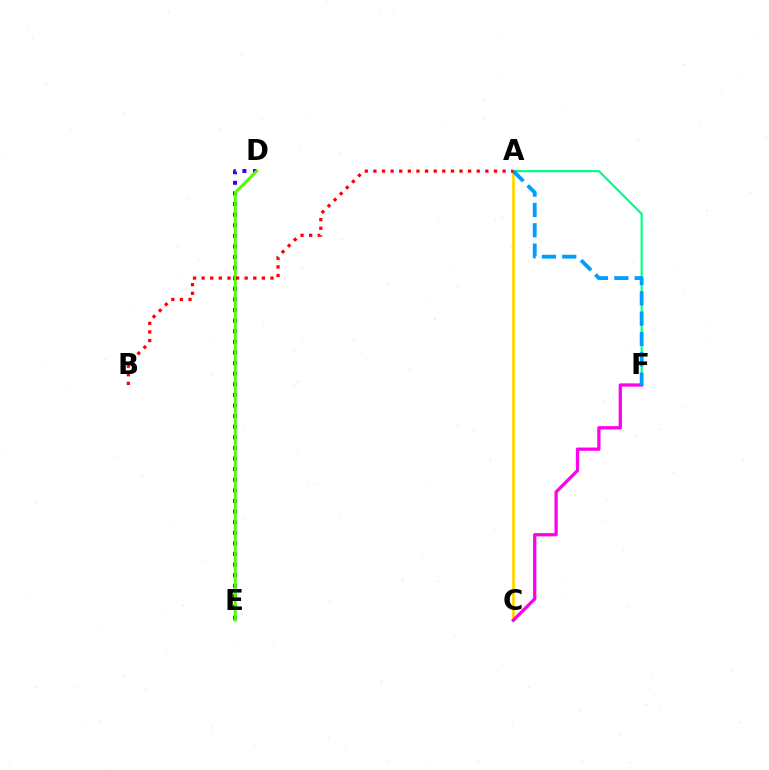{('A', 'F'): [{'color': '#00ff86', 'line_style': 'solid', 'thickness': 1.58}, {'color': '#009eff', 'line_style': 'dashed', 'thickness': 2.76}], ('A', 'C'): [{'color': '#ffd500', 'line_style': 'solid', 'thickness': 1.98}], ('C', 'F'): [{'color': '#ff00ed', 'line_style': 'solid', 'thickness': 2.35}], ('D', 'E'): [{'color': '#3700ff', 'line_style': 'dotted', 'thickness': 2.88}, {'color': '#4fff00', 'line_style': 'solid', 'thickness': 2.14}], ('A', 'B'): [{'color': '#ff0000', 'line_style': 'dotted', 'thickness': 2.34}]}